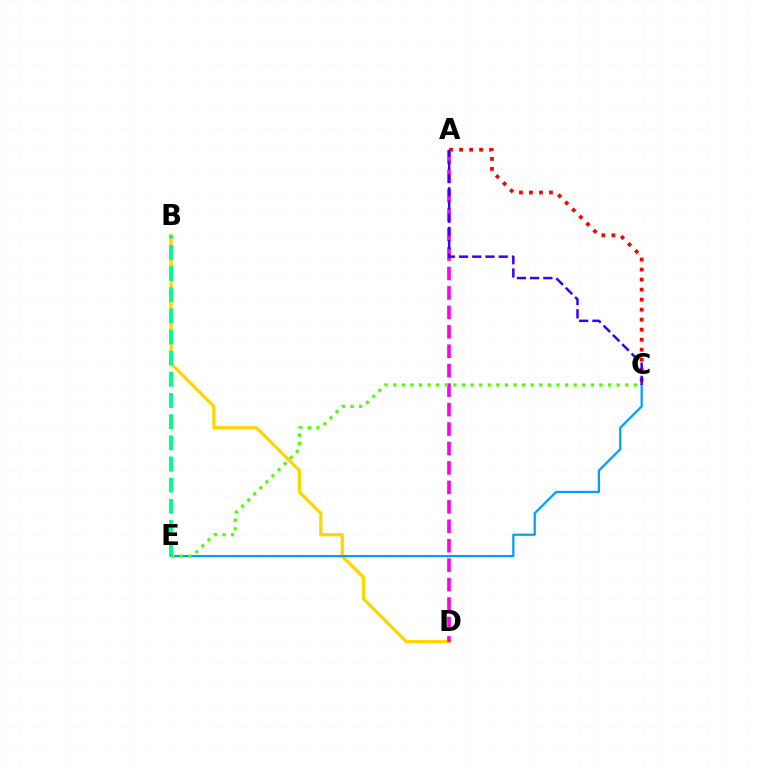{('B', 'D'): [{'color': '#ffd500', 'line_style': 'solid', 'thickness': 2.33}], ('B', 'E'): [{'color': '#00ff86', 'line_style': 'dashed', 'thickness': 2.87}], ('A', 'C'): [{'color': '#ff0000', 'line_style': 'dotted', 'thickness': 2.72}, {'color': '#3700ff', 'line_style': 'dashed', 'thickness': 1.79}], ('A', 'D'): [{'color': '#ff00ed', 'line_style': 'dashed', 'thickness': 2.64}], ('C', 'E'): [{'color': '#009eff', 'line_style': 'solid', 'thickness': 1.61}, {'color': '#4fff00', 'line_style': 'dotted', 'thickness': 2.33}]}